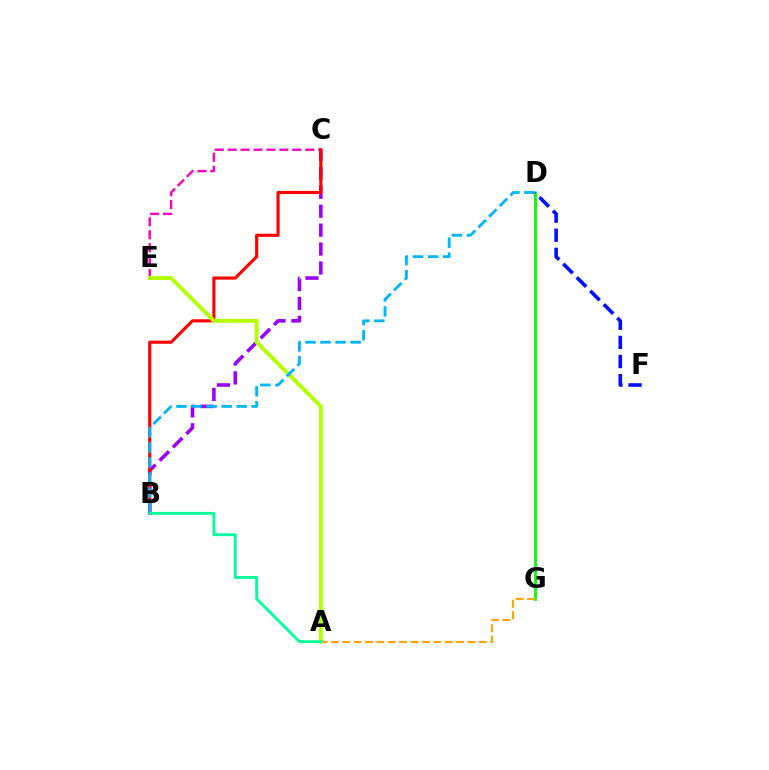{('D', 'G'): [{'color': '#08ff00', 'line_style': 'solid', 'thickness': 2.07}], ('C', 'E'): [{'color': '#ff00bd', 'line_style': 'dashed', 'thickness': 1.75}], ('B', 'C'): [{'color': '#9b00ff', 'line_style': 'dashed', 'thickness': 2.57}, {'color': '#ff0000', 'line_style': 'solid', 'thickness': 2.25}], ('A', 'G'): [{'color': '#ffa500', 'line_style': 'dashed', 'thickness': 1.55}], ('D', 'F'): [{'color': '#0010ff', 'line_style': 'dashed', 'thickness': 2.6}], ('A', 'E'): [{'color': '#b3ff00', 'line_style': 'solid', 'thickness': 2.81}], ('B', 'D'): [{'color': '#00b5ff', 'line_style': 'dashed', 'thickness': 2.04}], ('A', 'B'): [{'color': '#00ff9d', 'line_style': 'solid', 'thickness': 2.05}]}